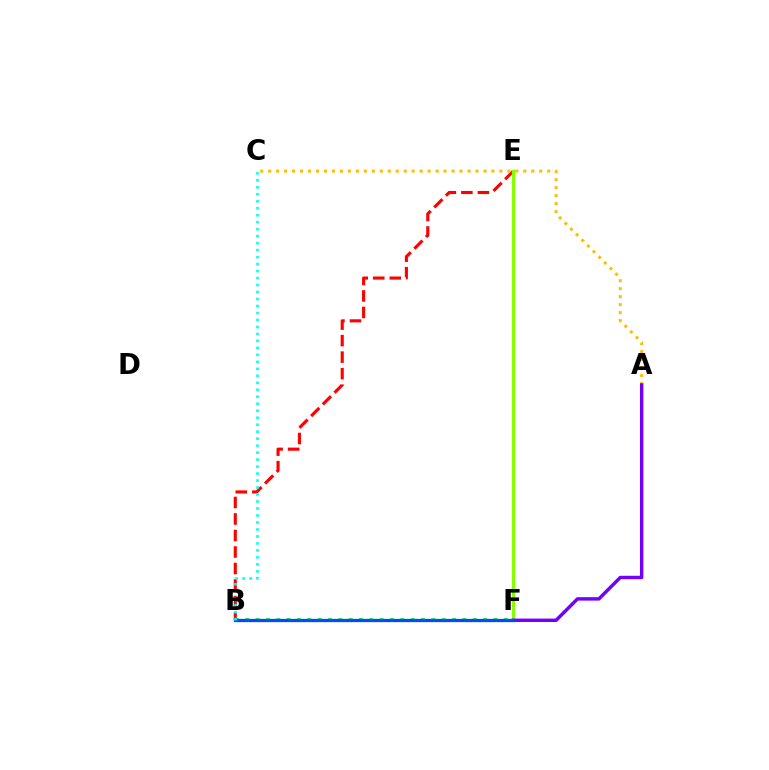{('B', 'F'): [{'color': '#00ff39', 'line_style': 'dotted', 'thickness': 2.81}, {'color': '#ff00cf', 'line_style': 'solid', 'thickness': 2.08}, {'color': '#004bff', 'line_style': 'solid', 'thickness': 2.35}], ('B', 'E'): [{'color': '#ff0000', 'line_style': 'dashed', 'thickness': 2.24}], ('A', 'C'): [{'color': '#ffbd00', 'line_style': 'dotted', 'thickness': 2.17}], ('E', 'F'): [{'color': '#84ff00', 'line_style': 'solid', 'thickness': 2.35}], ('A', 'F'): [{'color': '#7200ff', 'line_style': 'solid', 'thickness': 2.47}], ('B', 'C'): [{'color': '#00fff6', 'line_style': 'dotted', 'thickness': 1.9}]}